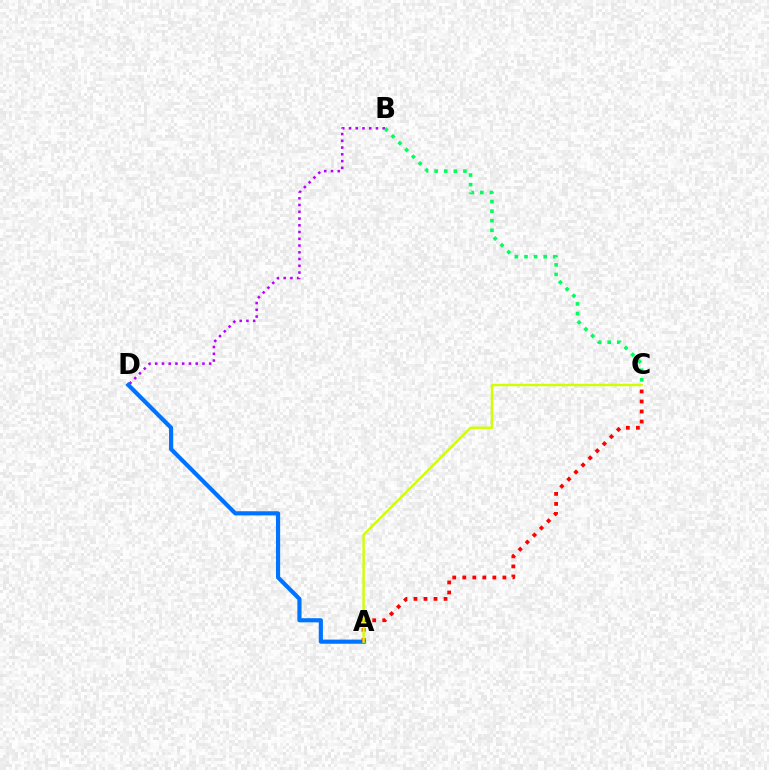{('B', 'D'): [{'color': '#b900ff', 'line_style': 'dotted', 'thickness': 1.83}], ('A', 'D'): [{'color': '#0074ff', 'line_style': 'solid', 'thickness': 2.99}], ('B', 'C'): [{'color': '#00ff5c', 'line_style': 'dotted', 'thickness': 2.6}], ('A', 'C'): [{'color': '#ff0000', 'line_style': 'dotted', 'thickness': 2.72}, {'color': '#d1ff00', 'line_style': 'solid', 'thickness': 1.74}]}